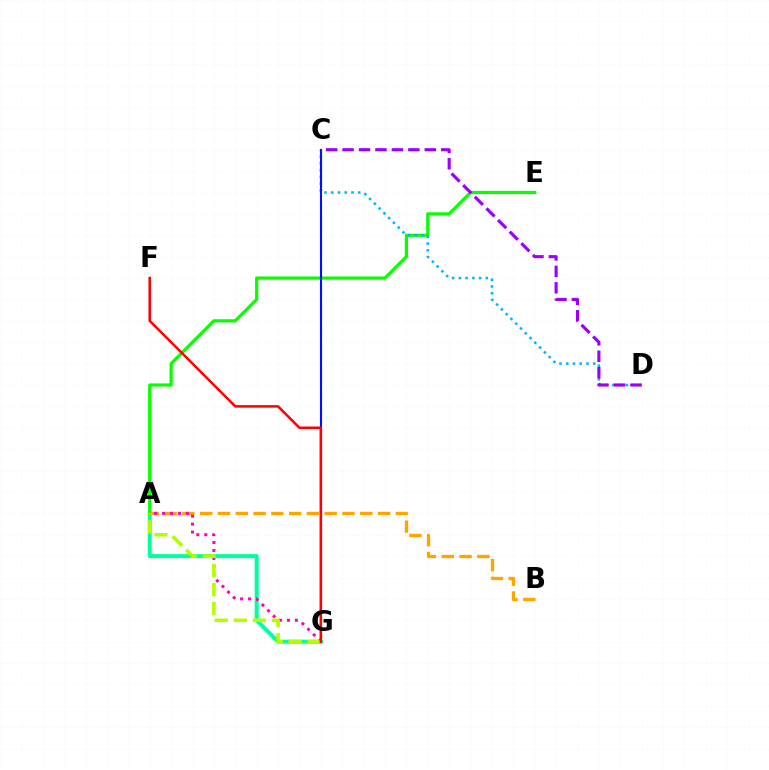{('A', 'G'): [{'color': '#00ff9d', 'line_style': 'solid', 'thickness': 2.86}, {'color': '#ff00bd', 'line_style': 'dotted', 'thickness': 2.16}, {'color': '#b3ff00', 'line_style': 'dashed', 'thickness': 2.59}], ('A', 'E'): [{'color': '#08ff00', 'line_style': 'solid', 'thickness': 2.32}], ('A', 'B'): [{'color': '#ffa500', 'line_style': 'dashed', 'thickness': 2.42}], ('C', 'D'): [{'color': '#00b5ff', 'line_style': 'dotted', 'thickness': 1.83}, {'color': '#9b00ff', 'line_style': 'dashed', 'thickness': 2.23}], ('C', 'G'): [{'color': '#0010ff', 'line_style': 'solid', 'thickness': 1.5}], ('F', 'G'): [{'color': '#ff0000', 'line_style': 'solid', 'thickness': 1.82}]}